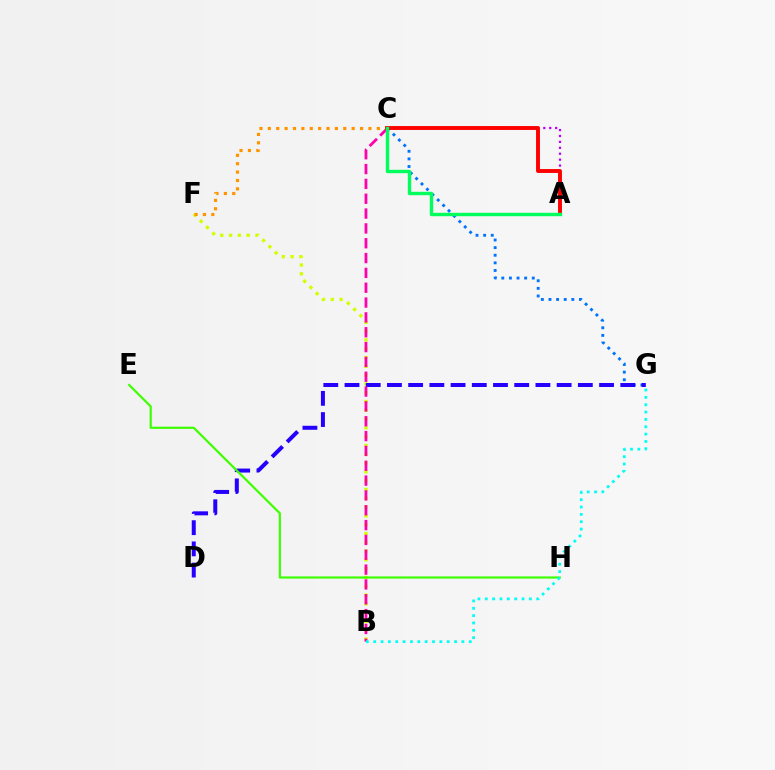{('B', 'F'): [{'color': '#d1ff00', 'line_style': 'dotted', 'thickness': 2.39}], ('C', 'G'): [{'color': '#0074ff', 'line_style': 'dotted', 'thickness': 2.07}], ('D', 'G'): [{'color': '#2500ff', 'line_style': 'dashed', 'thickness': 2.88}], ('B', 'C'): [{'color': '#ff00ac', 'line_style': 'dashed', 'thickness': 2.02}], ('E', 'H'): [{'color': '#3dff00', 'line_style': 'solid', 'thickness': 1.57}], ('C', 'F'): [{'color': '#ff9400', 'line_style': 'dotted', 'thickness': 2.28}], ('A', 'C'): [{'color': '#b900ff', 'line_style': 'dotted', 'thickness': 1.61}, {'color': '#ff0000', 'line_style': 'solid', 'thickness': 2.81}, {'color': '#00ff5c', 'line_style': 'solid', 'thickness': 2.45}], ('B', 'G'): [{'color': '#00fff6', 'line_style': 'dotted', 'thickness': 2.0}]}